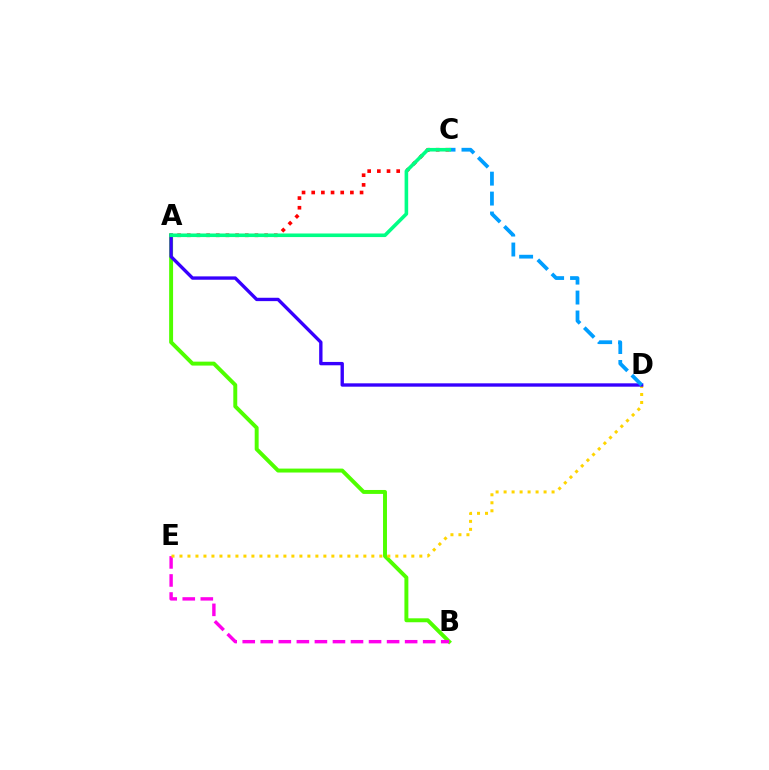{('A', 'B'): [{'color': '#4fff00', 'line_style': 'solid', 'thickness': 2.84}], ('B', 'E'): [{'color': '#ff00ed', 'line_style': 'dashed', 'thickness': 2.45}], ('D', 'E'): [{'color': '#ffd500', 'line_style': 'dotted', 'thickness': 2.17}], ('A', 'C'): [{'color': '#ff0000', 'line_style': 'dotted', 'thickness': 2.63}, {'color': '#00ff86', 'line_style': 'solid', 'thickness': 2.58}], ('A', 'D'): [{'color': '#3700ff', 'line_style': 'solid', 'thickness': 2.42}], ('C', 'D'): [{'color': '#009eff', 'line_style': 'dashed', 'thickness': 2.71}]}